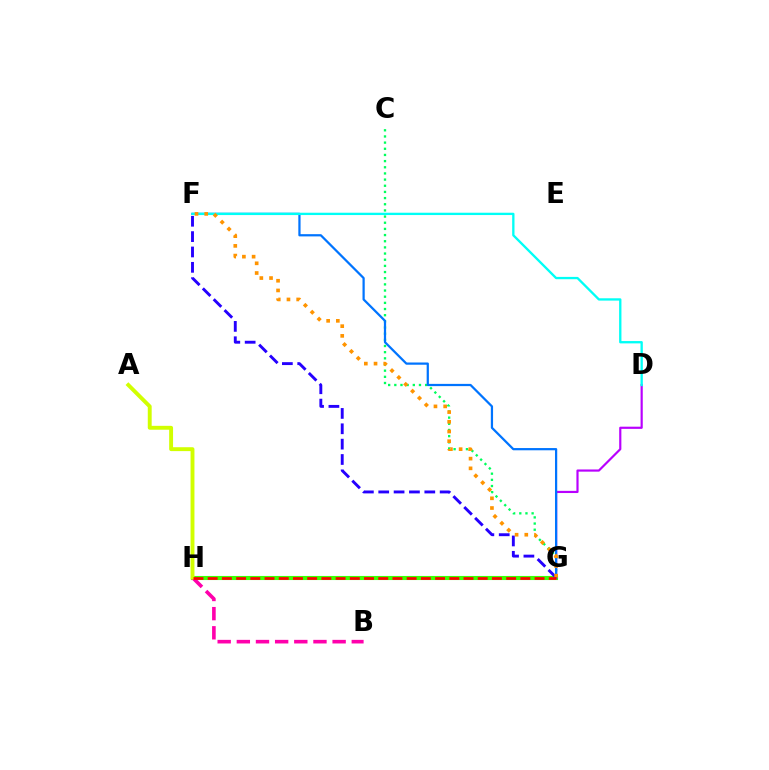{('G', 'H'): [{'color': '#3dff00', 'line_style': 'solid', 'thickness': 2.95}, {'color': '#ff0000', 'line_style': 'dashed', 'thickness': 1.93}], ('D', 'G'): [{'color': '#b900ff', 'line_style': 'solid', 'thickness': 1.57}], ('B', 'H'): [{'color': '#ff00ac', 'line_style': 'dashed', 'thickness': 2.6}], ('A', 'H'): [{'color': '#d1ff00', 'line_style': 'solid', 'thickness': 2.8}], ('C', 'G'): [{'color': '#00ff5c', 'line_style': 'dotted', 'thickness': 1.67}], ('F', 'G'): [{'color': '#0074ff', 'line_style': 'solid', 'thickness': 1.61}, {'color': '#2500ff', 'line_style': 'dashed', 'thickness': 2.09}, {'color': '#ff9400', 'line_style': 'dotted', 'thickness': 2.64}], ('D', 'F'): [{'color': '#00fff6', 'line_style': 'solid', 'thickness': 1.67}]}